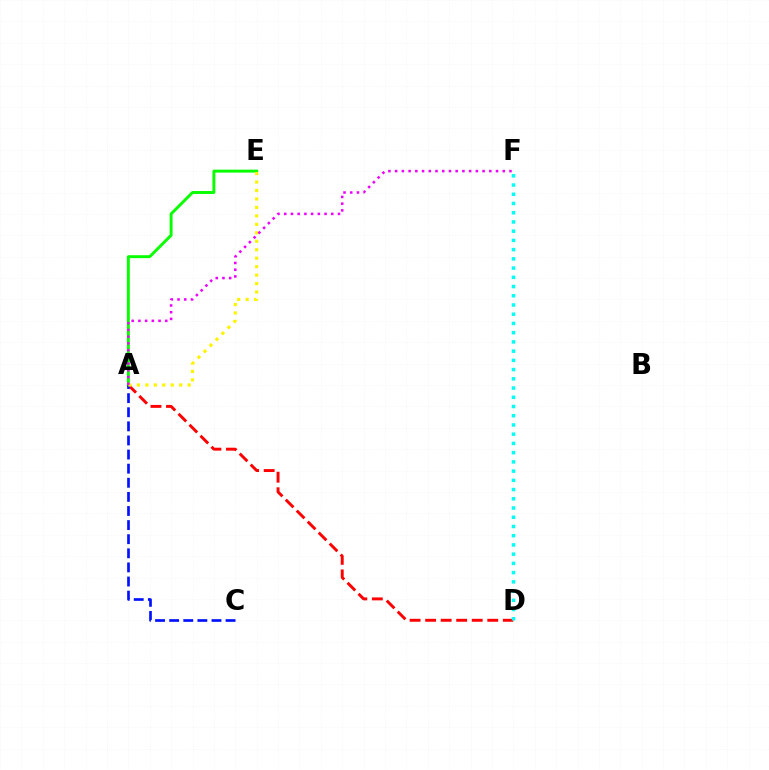{('A', 'E'): [{'color': '#08ff00', 'line_style': 'solid', 'thickness': 2.11}, {'color': '#fcf500', 'line_style': 'dotted', 'thickness': 2.3}], ('A', 'D'): [{'color': '#ff0000', 'line_style': 'dashed', 'thickness': 2.11}], ('D', 'F'): [{'color': '#00fff6', 'line_style': 'dotted', 'thickness': 2.51}], ('A', 'C'): [{'color': '#0010ff', 'line_style': 'dashed', 'thickness': 1.92}], ('A', 'F'): [{'color': '#ee00ff', 'line_style': 'dotted', 'thickness': 1.83}]}